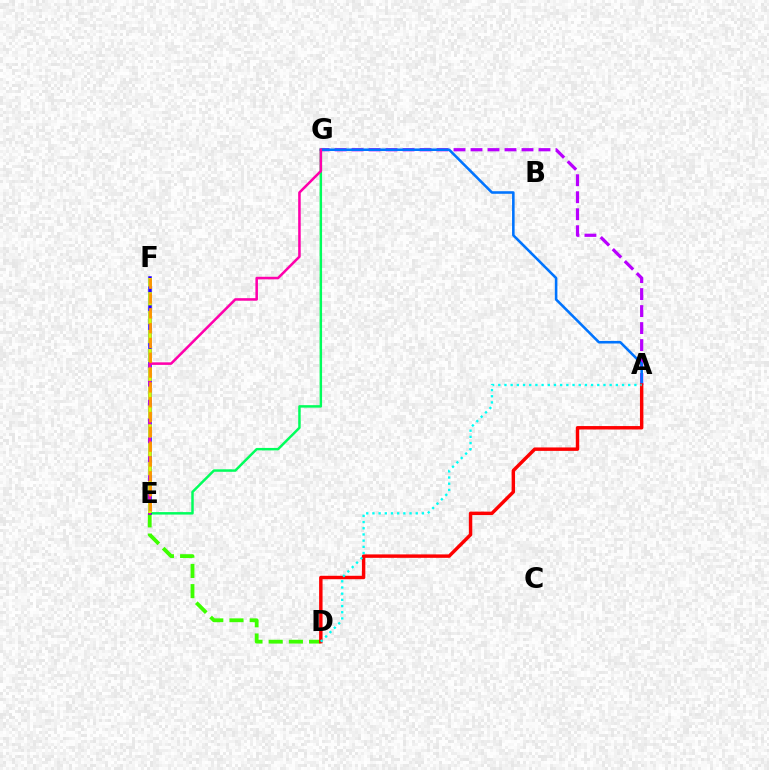{('A', 'G'): [{'color': '#b900ff', 'line_style': 'dashed', 'thickness': 2.31}, {'color': '#0074ff', 'line_style': 'solid', 'thickness': 1.85}], ('E', 'G'): [{'color': '#00ff5c', 'line_style': 'solid', 'thickness': 1.78}, {'color': '#ff00ac', 'line_style': 'solid', 'thickness': 1.83}], ('D', 'E'): [{'color': '#3dff00', 'line_style': 'dashed', 'thickness': 2.74}], ('A', 'D'): [{'color': '#ff0000', 'line_style': 'solid', 'thickness': 2.47}, {'color': '#00fff6', 'line_style': 'dotted', 'thickness': 1.68}], ('E', 'F'): [{'color': '#2500ff', 'line_style': 'solid', 'thickness': 2.52}, {'color': '#d1ff00', 'line_style': 'dashed', 'thickness': 2.56}, {'color': '#ff9400', 'line_style': 'dashed', 'thickness': 2.01}]}